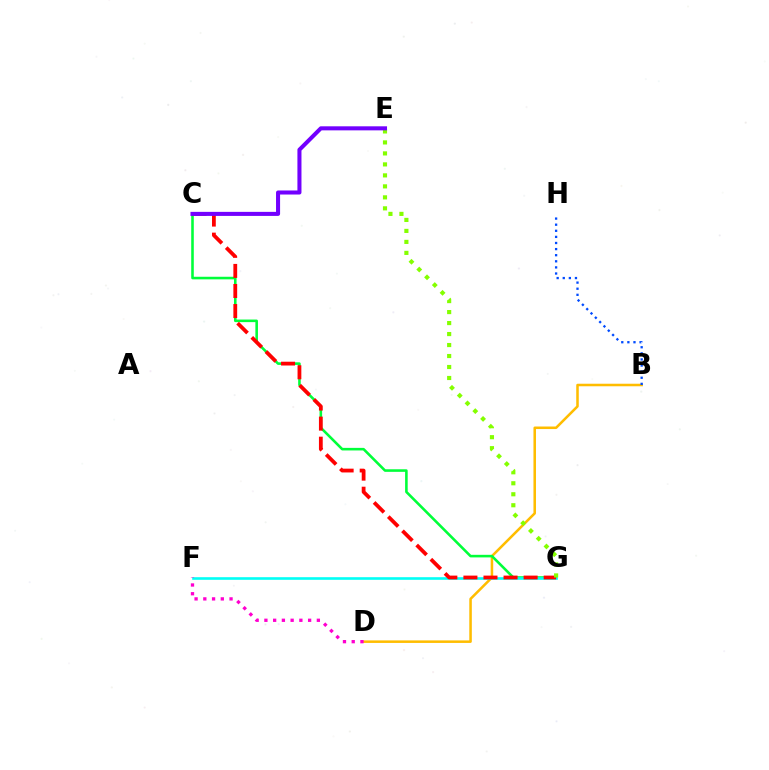{('B', 'D'): [{'color': '#ffbd00', 'line_style': 'solid', 'thickness': 1.83}], ('C', 'G'): [{'color': '#00ff39', 'line_style': 'solid', 'thickness': 1.86}, {'color': '#ff0000', 'line_style': 'dashed', 'thickness': 2.73}], ('B', 'H'): [{'color': '#004bff', 'line_style': 'dotted', 'thickness': 1.66}], ('F', 'G'): [{'color': '#00fff6', 'line_style': 'solid', 'thickness': 1.89}], ('D', 'F'): [{'color': '#ff00cf', 'line_style': 'dotted', 'thickness': 2.38}], ('E', 'G'): [{'color': '#84ff00', 'line_style': 'dotted', 'thickness': 2.99}], ('C', 'E'): [{'color': '#7200ff', 'line_style': 'solid', 'thickness': 2.92}]}